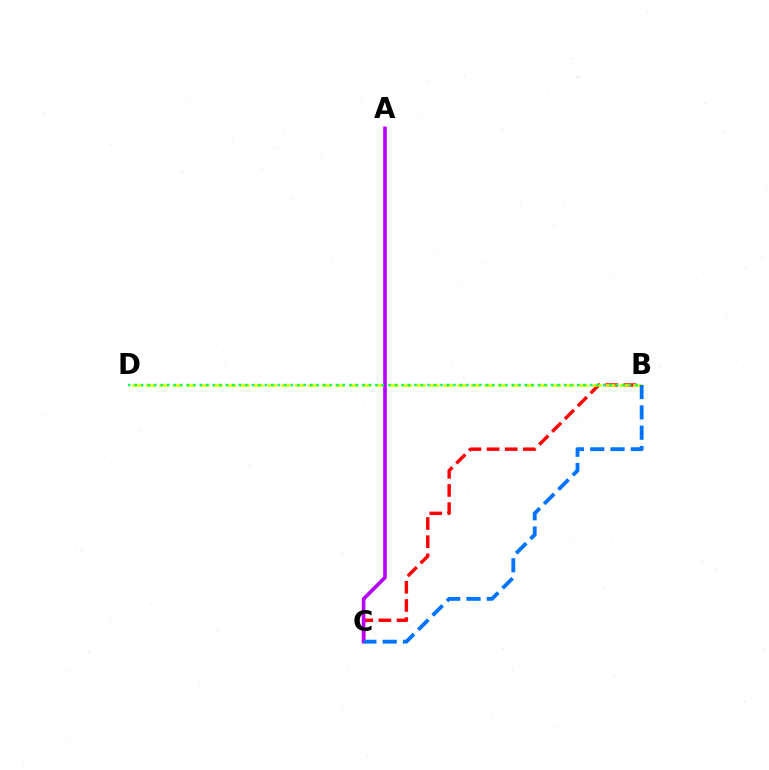{('B', 'C'): [{'color': '#ff0000', 'line_style': 'dashed', 'thickness': 2.47}, {'color': '#0074ff', 'line_style': 'dashed', 'thickness': 2.76}], ('B', 'D'): [{'color': '#d1ff00', 'line_style': 'dashed', 'thickness': 1.84}, {'color': '#00ff5c', 'line_style': 'dotted', 'thickness': 1.77}], ('A', 'C'): [{'color': '#b900ff', 'line_style': 'solid', 'thickness': 2.61}]}